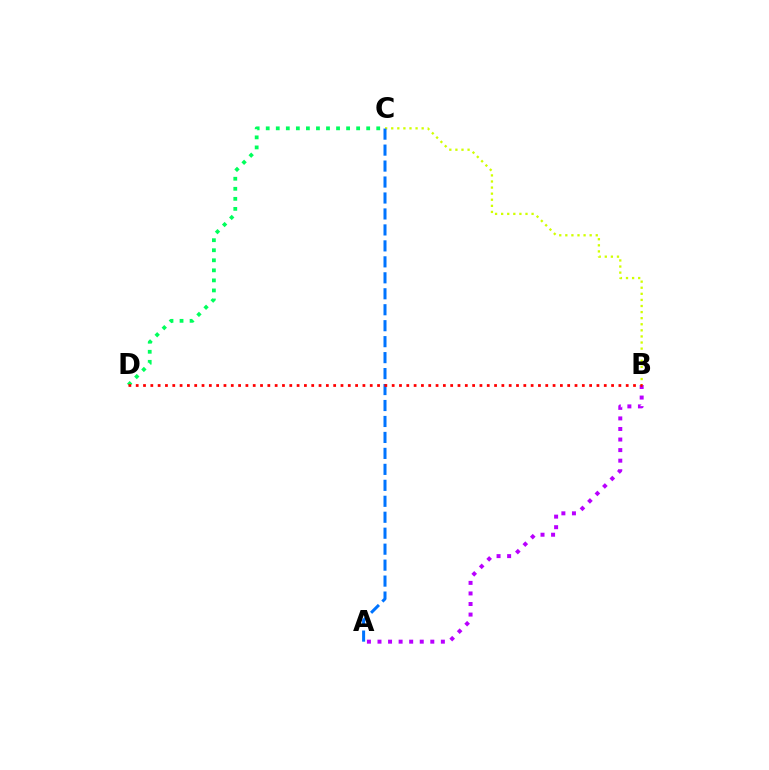{('C', 'D'): [{'color': '#00ff5c', 'line_style': 'dotted', 'thickness': 2.73}], ('B', 'C'): [{'color': '#d1ff00', 'line_style': 'dotted', 'thickness': 1.65}], ('A', 'C'): [{'color': '#0074ff', 'line_style': 'dashed', 'thickness': 2.17}], ('A', 'B'): [{'color': '#b900ff', 'line_style': 'dotted', 'thickness': 2.87}], ('B', 'D'): [{'color': '#ff0000', 'line_style': 'dotted', 'thickness': 1.99}]}